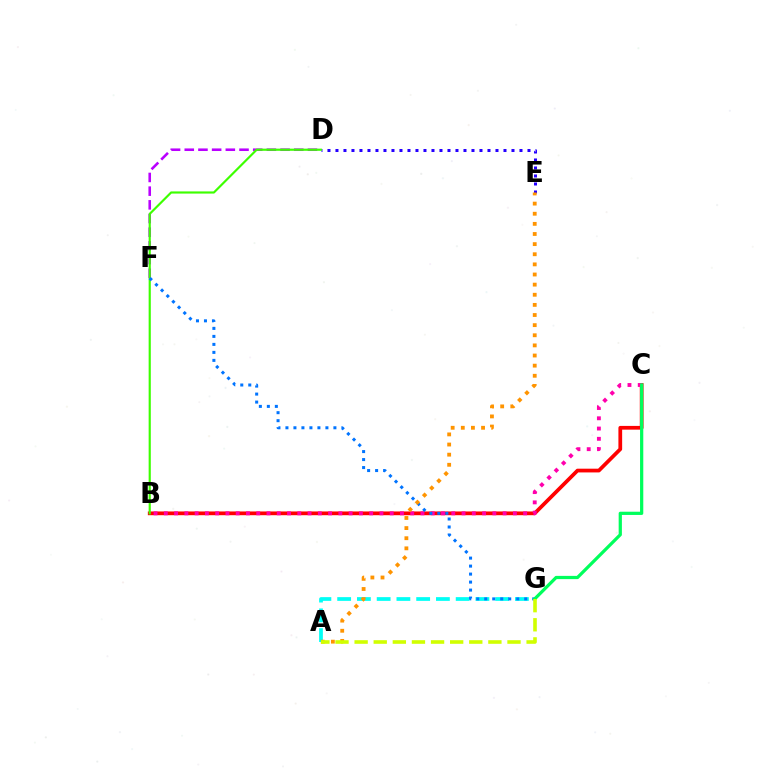{('D', 'E'): [{'color': '#2500ff', 'line_style': 'dotted', 'thickness': 2.17}], ('D', 'F'): [{'color': '#b900ff', 'line_style': 'dashed', 'thickness': 1.86}], ('B', 'C'): [{'color': '#ff0000', 'line_style': 'solid', 'thickness': 2.69}, {'color': '#ff00ac', 'line_style': 'dotted', 'thickness': 2.79}], ('A', 'G'): [{'color': '#00fff6', 'line_style': 'dashed', 'thickness': 2.68}, {'color': '#d1ff00', 'line_style': 'dashed', 'thickness': 2.6}], ('B', 'D'): [{'color': '#3dff00', 'line_style': 'solid', 'thickness': 1.56}], ('F', 'G'): [{'color': '#0074ff', 'line_style': 'dotted', 'thickness': 2.17}], ('C', 'G'): [{'color': '#00ff5c', 'line_style': 'solid', 'thickness': 2.33}], ('A', 'E'): [{'color': '#ff9400', 'line_style': 'dotted', 'thickness': 2.75}]}